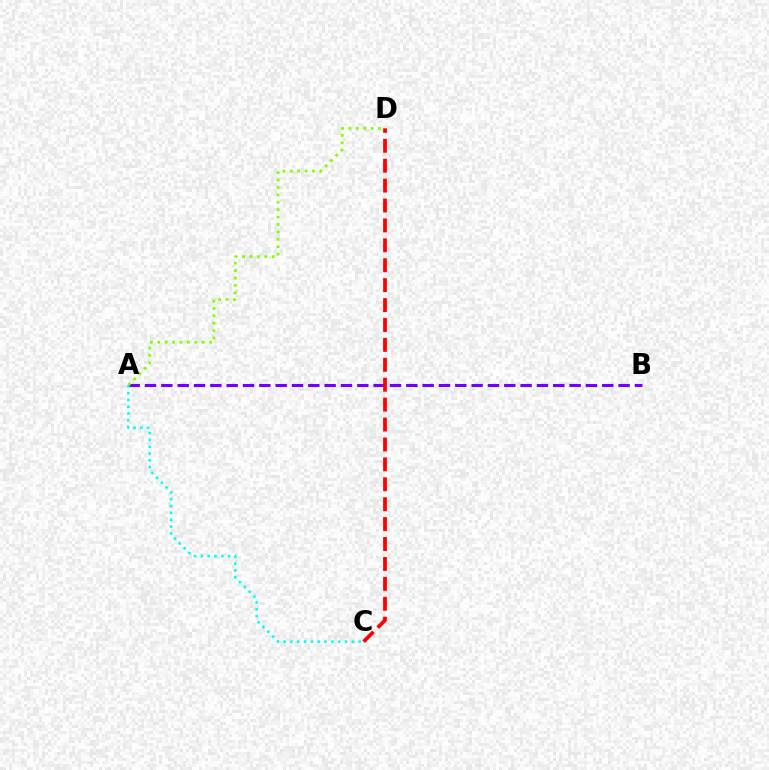{('A', 'B'): [{'color': '#7200ff', 'line_style': 'dashed', 'thickness': 2.22}], ('C', 'D'): [{'color': '#ff0000', 'line_style': 'dashed', 'thickness': 2.71}], ('A', 'D'): [{'color': '#84ff00', 'line_style': 'dotted', 'thickness': 2.01}], ('A', 'C'): [{'color': '#00fff6', 'line_style': 'dotted', 'thickness': 1.85}]}